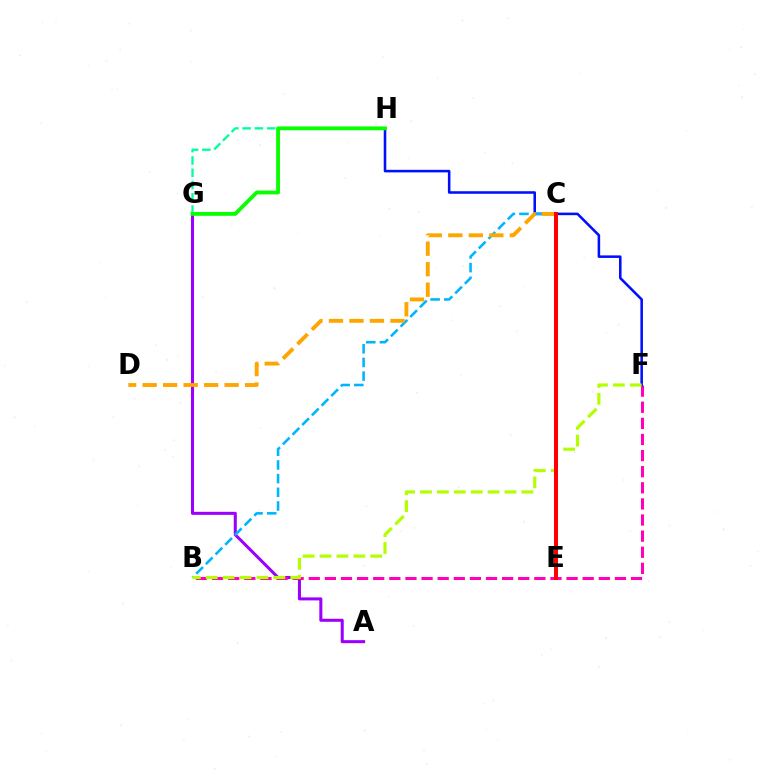{('A', 'G'): [{'color': '#9b00ff', 'line_style': 'solid', 'thickness': 2.19}], ('B', 'F'): [{'color': '#ff00bd', 'line_style': 'dashed', 'thickness': 2.19}, {'color': '#b3ff00', 'line_style': 'dashed', 'thickness': 2.3}], ('F', 'H'): [{'color': '#0010ff', 'line_style': 'solid', 'thickness': 1.84}], ('B', 'C'): [{'color': '#00b5ff', 'line_style': 'dashed', 'thickness': 1.86}], ('G', 'H'): [{'color': '#00ff9d', 'line_style': 'dashed', 'thickness': 1.67}, {'color': '#08ff00', 'line_style': 'solid', 'thickness': 2.76}], ('C', 'D'): [{'color': '#ffa500', 'line_style': 'dashed', 'thickness': 2.78}], ('C', 'E'): [{'color': '#ff0000', 'line_style': 'solid', 'thickness': 2.88}]}